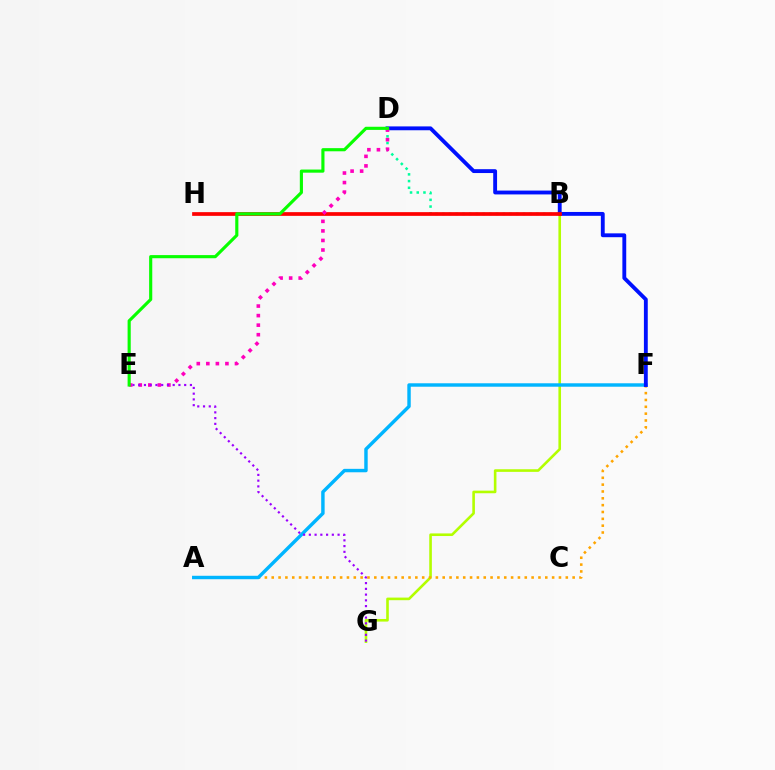{('B', 'G'): [{'color': '#b3ff00', 'line_style': 'solid', 'thickness': 1.88}], ('A', 'F'): [{'color': '#ffa500', 'line_style': 'dotted', 'thickness': 1.86}, {'color': '#00b5ff', 'line_style': 'solid', 'thickness': 2.47}], ('B', 'D'): [{'color': '#00ff9d', 'line_style': 'dotted', 'thickness': 1.82}], ('D', 'F'): [{'color': '#0010ff', 'line_style': 'solid', 'thickness': 2.77}], ('B', 'H'): [{'color': '#ff0000', 'line_style': 'solid', 'thickness': 2.67}], ('D', 'E'): [{'color': '#ff00bd', 'line_style': 'dotted', 'thickness': 2.59}, {'color': '#08ff00', 'line_style': 'solid', 'thickness': 2.26}], ('E', 'G'): [{'color': '#9b00ff', 'line_style': 'dotted', 'thickness': 1.56}]}